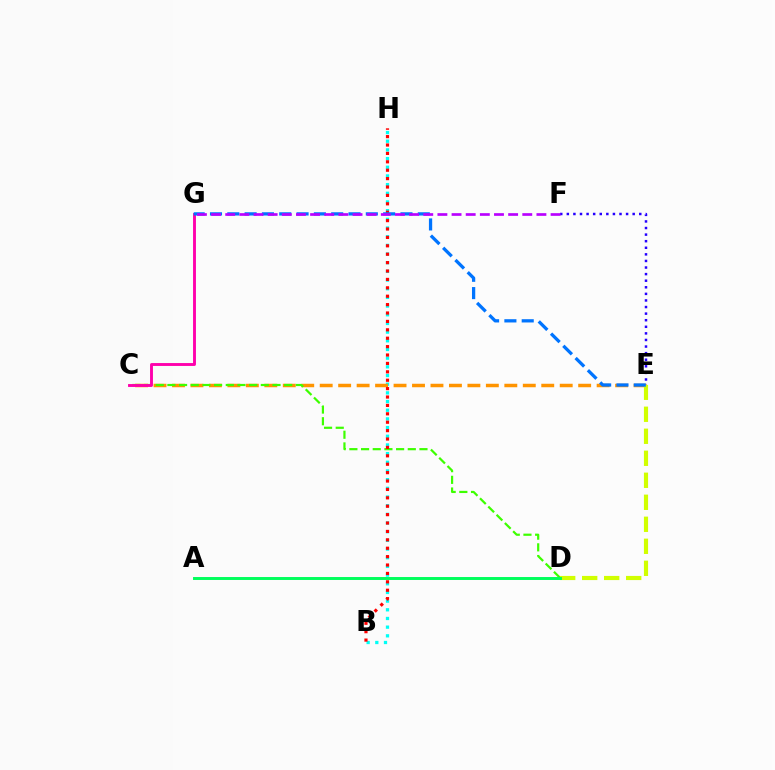{('E', 'F'): [{'color': '#2500ff', 'line_style': 'dotted', 'thickness': 1.79}], ('B', 'H'): [{'color': '#00fff6', 'line_style': 'dotted', 'thickness': 2.36}, {'color': '#ff0000', 'line_style': 'dotted', 'thickness': 2.28}], ('C', 'E'): [{'color': '#ff9400', 'line_style': 'dashed', 'thickness': 2.51}], ('C', 'D'): [{'color': '#3dff00', 'line_style': 'dashed', 'thickness': 1.59}], ('C', 'G'): [{'color': '#ff00ac', 'line_style': 'solid', 'thickness': 2.08}], ('D', 'E'): [{'color': '#d1ff00', 'line_style': 'dashed', 'thickness': 2.99}], ('E', 'G'): [{'color': '#0074ff', 'line_style': 'dashed', 'thickness': 2.35}], ('F', 'G'): [{'color': '#b900ff', 'line_style': 'dashed', 'thickness': 1.92}], ('A', 'D'): [{'color': '#00ff5c', 'line_style': 'solid', 'thickness': 2.11}]}